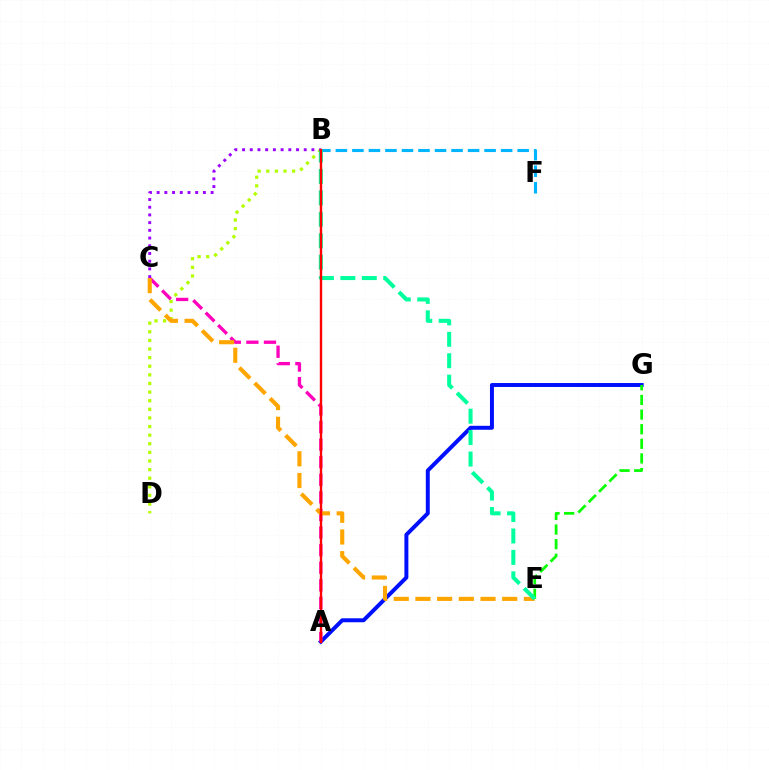{('A', 'G'): [{'color': '#0010ff', 'line_style': 'solid', 'thickness': 2.85}], ('B', 'D'): [{'color': '#b3ff00', 'line_style': 'dotted', 'thickness': 2.34}], ('B', 'F'): [{'color': '#00b5ff', 'line_style': 'dashed', 'thickness': 2.25}], ('A', 'C'): [{'color': '#ff00bd', 'line_style': 'dashed', 'thickness': 2.39}], ('E', 'G'): [{'color': '#08ff00', 'line_style': 'dashed', 'thickness': 1.99}], ('C', 'E'): [{'color': '#ffa500', 'line_style': 'dashed', 'thickness': 2.95}], ('B', 'E'): [{'color': '#00ff9d', 'line_style': 'dashed', 'thickness': 2.91}], ('B', 'C'): [{'color': '#9b00ff', 'line_style': 'dotted', 'thickness': 2.09}], ('A', 'B'): [{'color': '#ff0000', 'line_style': 'solid', 'thickness': 1.71}]}